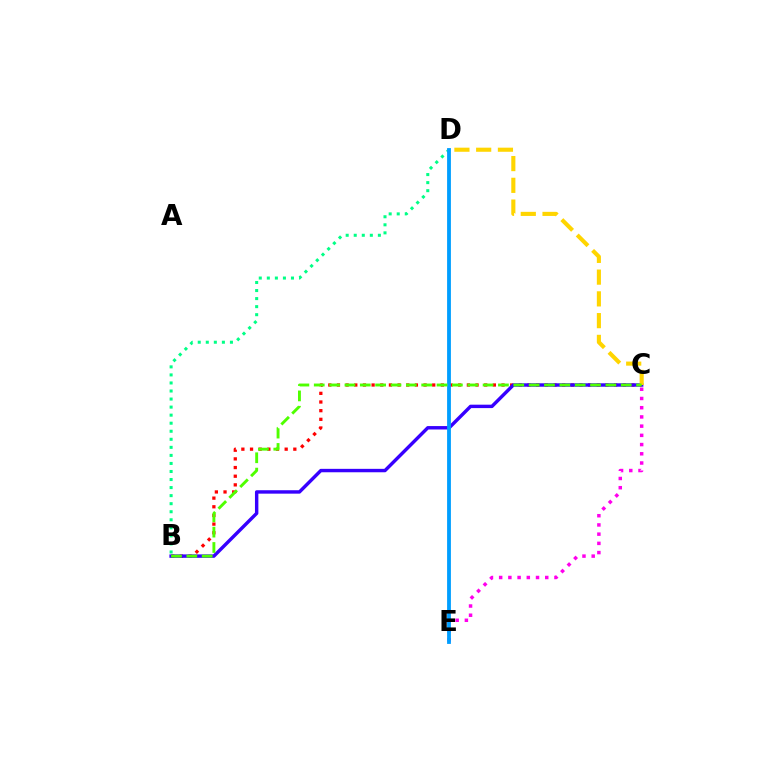{('B', 'C'): [{'color': '#ff0000', 'line_style': 'dotted', 'thickness': 2.35}, {'color': '#3700ff', 'line_style': 'solid', 'thickness': 2.46}, {'color': '#4fff00', 'line_style': 'dashed', 'thickness': 2.09}], ('B', 'D'): [{'color': '#00ff86', 'line_style': 'dotted', 'thickness': 2.19}], ('C', 'E'): [{'color': '#ff00ed', 'line_style': 'dotted', 'thickness': 2.5}], ('D', 'E'): [{'color': '#009eff', 'line_style': 'solid', 'thickness': 2.74}], ('C', 'D'): [{'color': '#ffd500', 'line_style': 'dashed', 'thickness': 2.96}]}